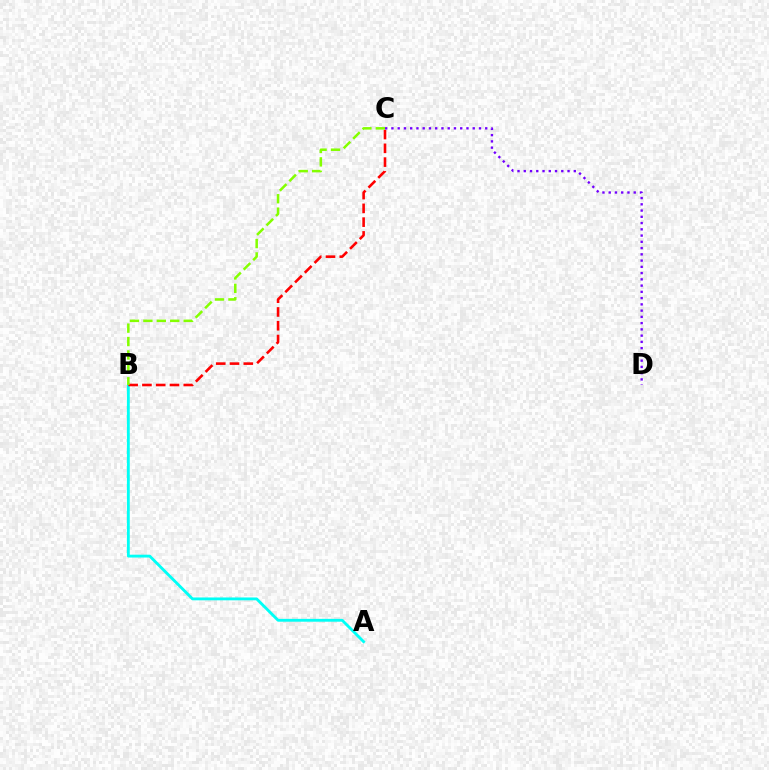{('A', 'B'): [{'color': '#00fff6', 'line_style': 'solid', 'thickness': 2.05}], ('B', 'C'): [{'color': '#ff0000', 'line_style': 'dashed', 'thickness': 1.87}, {'color': '#84ff00', 'line_style': 'dashed', 'thickness': 1.82}], ('C', 'D'): [{'color': '#7200ff', 'line_style': 'dotted', 'thickness': 1.7}]}